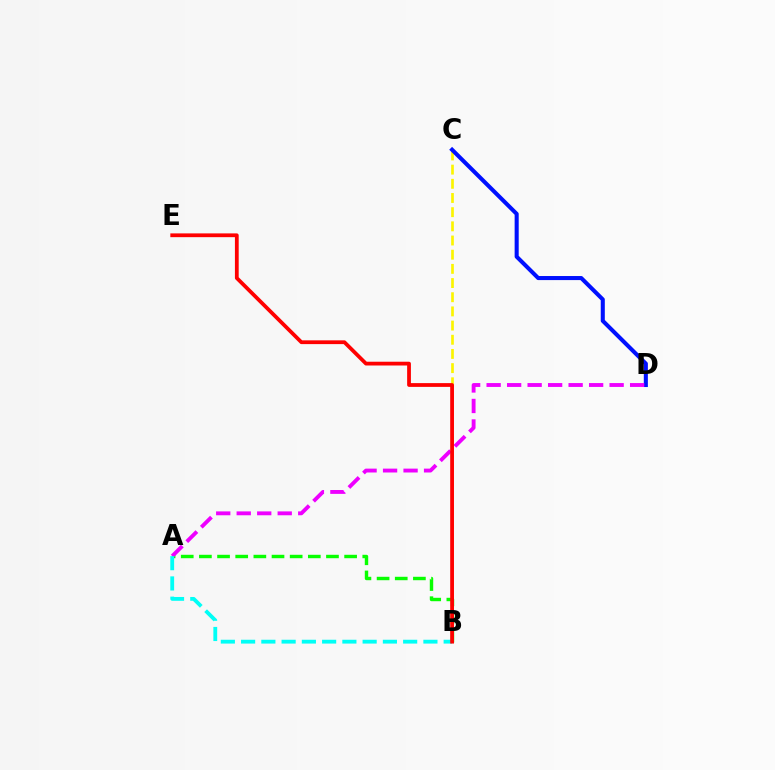{('B', 'C'): [{'color': '#fcf500', 'line_style': 'dashed', 'thickness': 1.93}], ('C', 'D'): [{'color': '#0010ff', 'line_style': 'solid', 'thickness': 2.93}], ('A', 'B'): [{'color': '#08ff00', 'line_style': 'dashed', 'thickness': 2.47}, {'color': '#00fff6', 'line_style': 'dashed', 'thickness': 2.75}], ('A', 'D'): [{'color': '#ee00ff', 'line_style': 'dashed', 'thickness': 2.78}], ('B', 'E'): [{'color': '#ff0000', 'line_style': 'solid', 'thickness': 2.72}]}